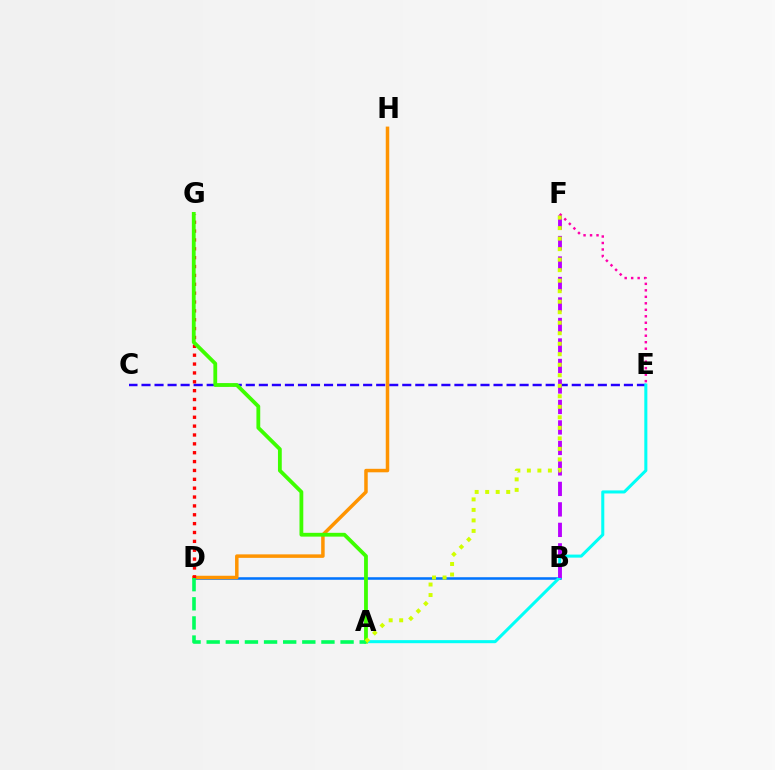{('B', 'D'): [{'color': '#0074ff', 'line_style': 'solid', 'thickness': 1.84}], ('C', 'E'): [{'color': '#2500ff', 'line_style': 'dashed', 'thickness': 1.77}], ('A', 'E'): [{'color': '#00fff6', 'line_style': 'solid', 'thickness': 2.19}], ('B', 'F'): [{'color': '#b900ff', 'line_style': 'dashed', 'thickness': 2.78}], ('D', 'H'): [{'color': '#ff9400', 'line_style': 'solid', 'thickness': 2.52}], ('D', 'G'): [{'color': '#ff0000', 'line_style': 'dotted', 'thickness': 2.41}], ('A', 'G'): [{'color': '#3dff00', 'line_style': 'solid', 'thickness': 2.73}], ('A', 'D'): [{'color': '#00ff5c', 'line_style': 'dashed', 'thickness': 2.6}], ('E', 'F'): [{'color': '#ff00ac', 'line_style': 'dotted', 'thickness': 1.76}], ('A', 'F'): [{'color': '#d1ff00', 'line_style': 'dotted', 'thickness': 2.86}]}